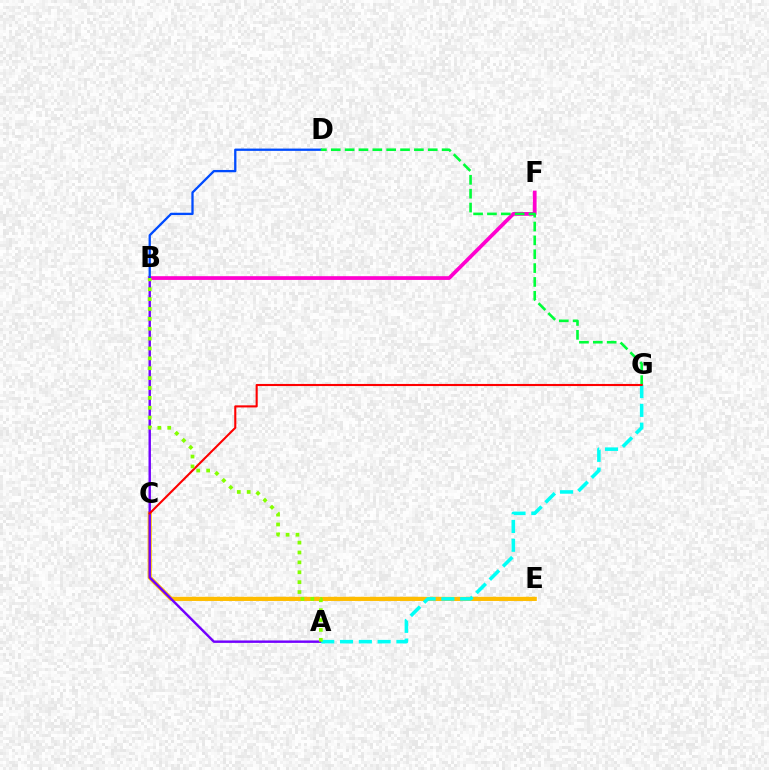{('C', 'E'): [{'color': '#ffbd00', 'line_style': 'solid', 'thickness': 3.0}], ('A', 'B'): [{'color': '#7200ff', 'line_style': 'solid', 'thickness': 1.75}, {'color': '#84ff00', 'line_style': 'dotted', 'thickness': 2.68}], ('B', 'F'): [{'color': '#ff00cf', 'line_style': 'solid', 'thickness': 2.69}], ('A', 'G'): [{'color': '#00fff6', 'line_style': 'dashed', 'thickness': 2.55}], ('B', 'D'): [{'color': '#004bff', 'line_style': 'solid', 'thickness': 1.66}], ('D', 'G'): [{'color': '#00ff39', 'line_style': 'dashed', 'thickness': 1.88}], ('C', 'G'): [{'color': '#ff0000', 'line_style': 'solid', 'thickness': 1.51}]}